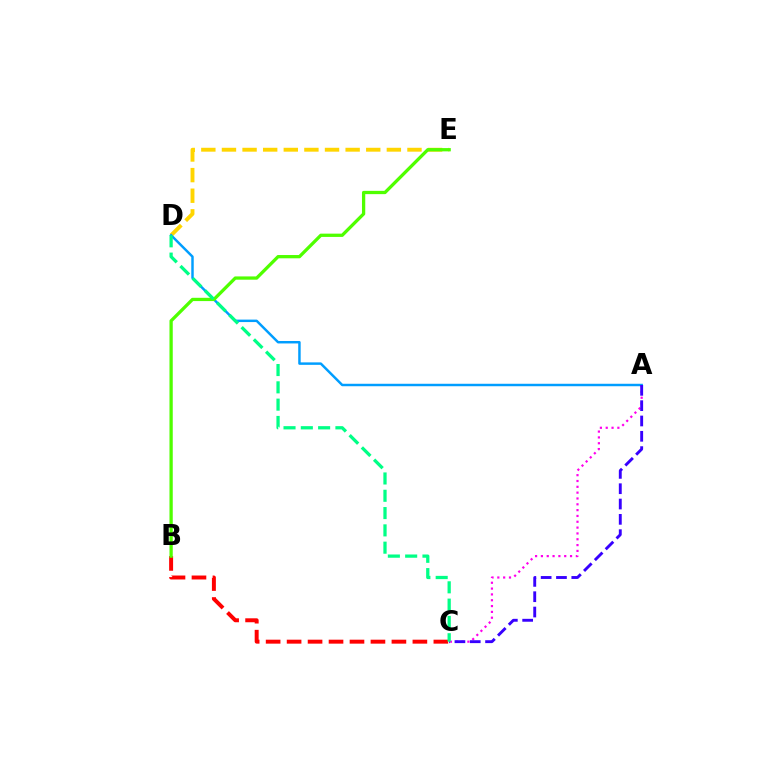{('D', 'E'): [{'color': '#ffd500', 'line_style': 'dashed', 'thickness': 2.8}], ('A', 'D'): [{'color': '#009eff', 'line_style': 'solid', 'thickness': 1.77}], ('A', 'C'): [{'color': '#ff00ed', 'line_style': 'dotted', 'thickness': 1.58}, {'color': '#3700ff', 'line_style': 'dashed', 'thickness': 2.08}], ('B', 'C'): [{'color': '#ff0000', 'line_style': 'dashed', 'thickness': 2.85}], ('B', 'E'): [{'color': '#4fff00', 'line_style': 'solid', 'thickness': 2.36}], ('C', 'D'): [{'color': '#00ff86', 'line_style': 'dashed', 'thickness': 2.35}]}